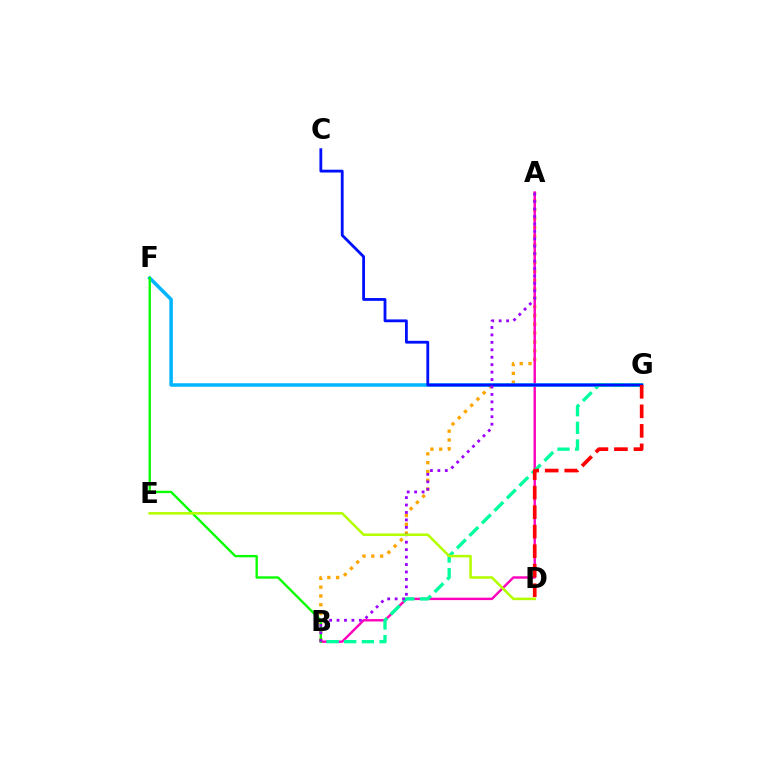{('A', 'B'): [{'color': '#ffa500', 'line_style': 'dotted', 'thickness': 2.39}, {'color': '#ff00bd', 'line_style': 'solid', 'thickness': 1.73}, {'color': '#9b00ff', 'line_style': 'dotted', 'thickness': 2.02}], ('F', 'G'): [{'color': '#00b5ff', 'line_style': 'solid', 'thickness': 2.53}], ('B', 'F'): [{'color': '#08ff00', 'line_style': 'solid', 'thickness': 1.7}], ('B', 'G'): [{'color': '#00ff9d', 'line_style': 'dashed', 'thickness': 2.4}], ('C', 'G'): [{'color': '#0010ff', 'line_style': 'solid', 'thickness': 2.03}], ('D', 'E'): [{'color': '#b3ff00', 'line_style': 'solid', 'thickness': 1.84}], ('D', 'G'): [{'color': '#ff0000', 'line_style': 'dashed', 'thickness': 2.65}]}